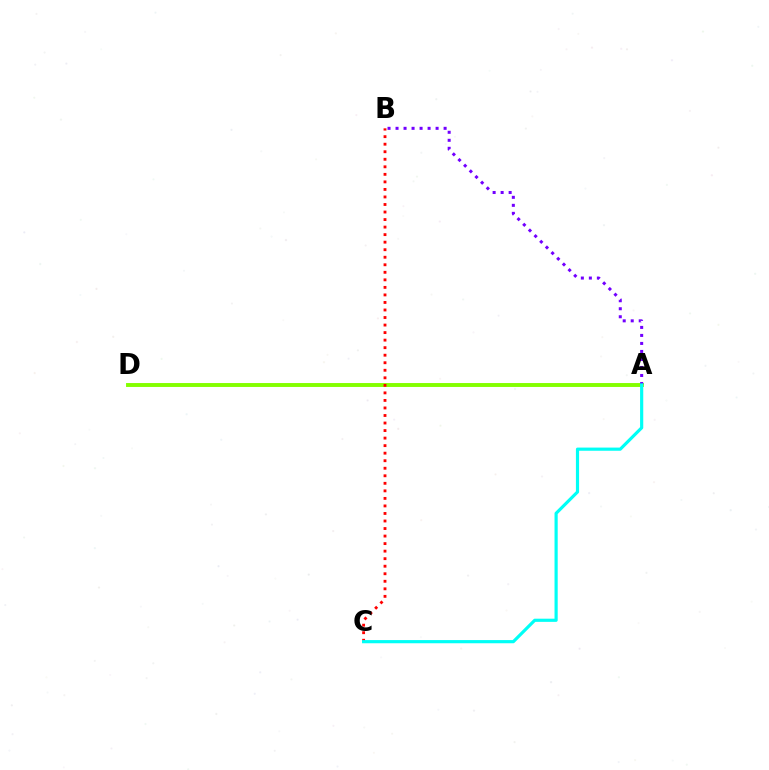{('A', 'D'): [{'color': '#84ff00', 'line_style': 'solid', 'thickness': 2.81}], ('B', 'C'): [{'color': '#ff0000', 'line_style': 'dotted', 'thickness': 2.05}], ('A', 'B'): [{'color': '#7200ff', 'line_style': 'dotted', 'thickness': 2.18}], ('A', 'C'): [{'color': '#00fff6', 'line_style': 'solid', 'thickness': 2.28}]}